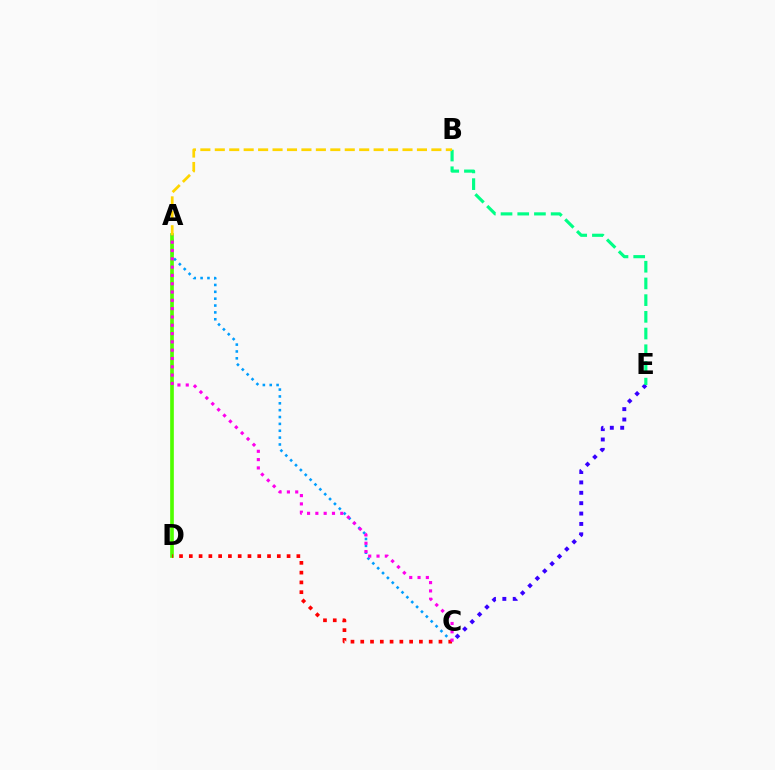{('C', 'E'): [{'color': '#3700ff', 'line_style': 'dotted', 'thickness': 2.82}], ('A', 'C'): [{'color': '#009eff', 'line_style': 'dotted', 'thickness': 1.86}, {'color': '#ff00ed', 'line_style': 'dotted', 'thickness': 2.26}], ('B', 'E'): [{'color': '#00ff86', 'line_style': 'dashed', 'thickness': 2.27}], ('A', 'D'): [{'color': '#4fff00', 'line_style': 'solid', 'thickness': 2.64}], ('C', 'D'): [{'color': '#ff0000', 'line_style': 'dotted', 'thickness': 2.66}], ('A', 'B'): [{'color': '#ffd500', 'line_style': 'dashed', 'thickness': 1.96}]}